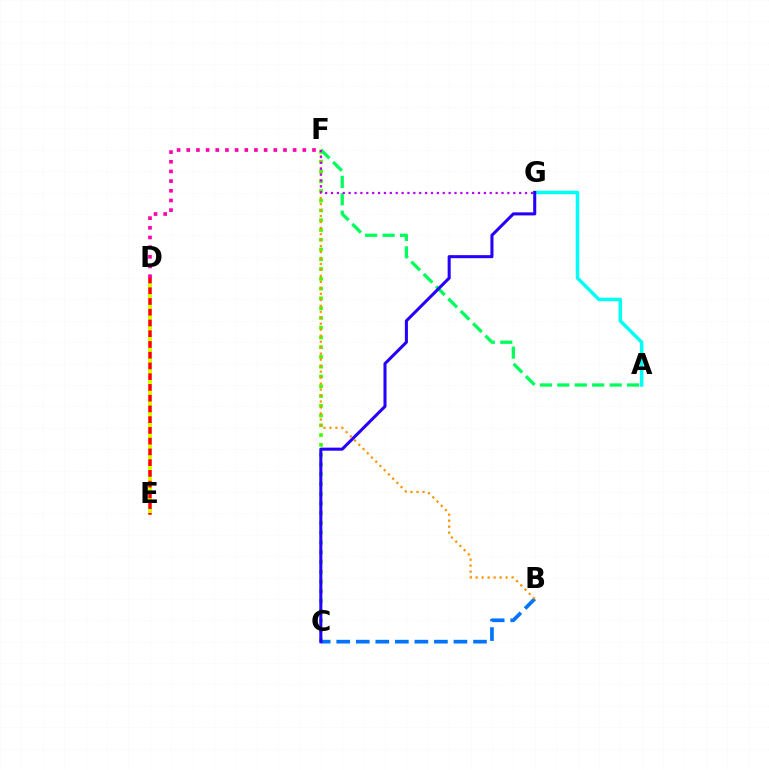{('C', 'F'): [{'color': '#3dff00', 'line_style': 'dotted', 'thickness': 2.65}], ('A', 'G'): [{'color': '#00fff6', 'line_style': 'solid', 'thickness': 2.52}], ('D', 'E'): [{'color': '#ff0000', 'line_style': 'solid', 'thickness': 2.53}, {'color': '#d1ff00', 'line_style': 'dotted', 'thickness': 2.92}], ('A', 'F'): [{'color': '#00ff5c', 'line_style': 'dashed', 'thickness': 2.37}], ('D', 'F'): [{'color': '#ff00ac', 'line_style': 'dotted', 'thickness': 2.63}], ('B', 'C'): [{'color': '#0074ff', 'line_style': 'dashed', 'thickness': 2.65}], ('C', 'G'): [{'color': '#2500ff', 'line_style': 'solid', 'thickness': 2.2}], ('B', 'F'): [{'color': '#ff9400', 'line_style': 'dotted', 'thickness': 1.63}], ('F', 'G'): [{'color': '#b900ff', 'line_style': 'dotted', 'thickness': 1.6}]}